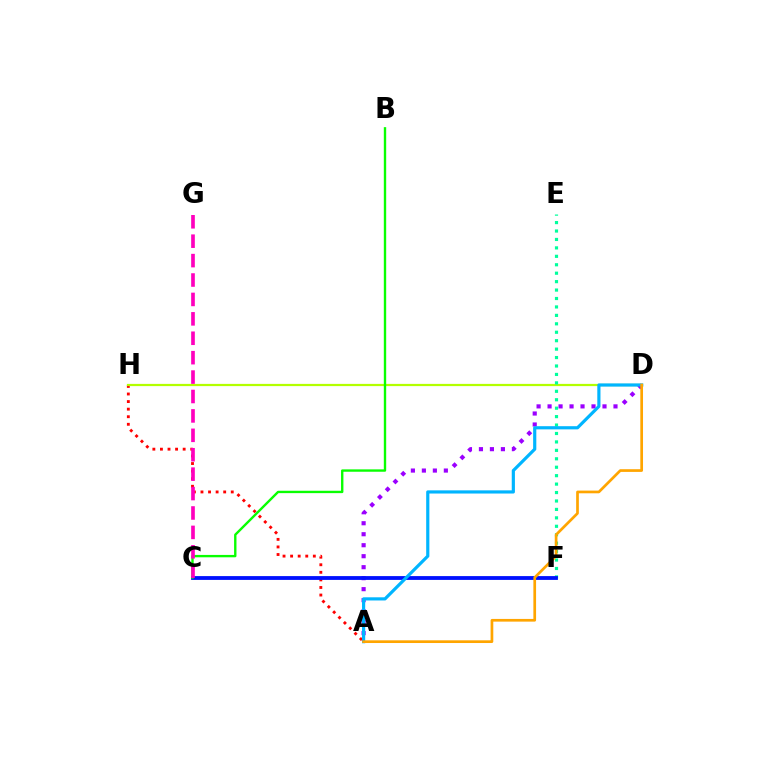{('A', 'H'): [{'color': '#ff0000', 'line_style': 'dotted', 'thickness': 2.06}], ('D', 'H'): [{'color': '#b3ff00', 'line_style': 'solid', 'thickness': 1.6}], ('A', 'D'): [{'color': '#9b00ff', 'line_style': 'dotted', 'thickness': 2.99}, {'color': '#00b5ff', 'line_style': 'solid', 'thickness': 2.29}, {'color': '#ffa500', 'line_style': 'solid', 'thickness': 1.94}], ('E', 'F'): [{'color': '#00ff9d', 'line_style': 'dotted', 'thickness': 2.29}], ('C', 'F'): [{'color': '#0010ff', 'line_style': 'solid', 'thickness': 2.75}], ('B', 'C'): [{'color': '#08ff00', 'line_style': 'solid', 'thickness': 1.71}], ('C', 'G'): [{'color': '#ff00bd', 'line_style': 'dashed', 'thickness': 2.64}]}